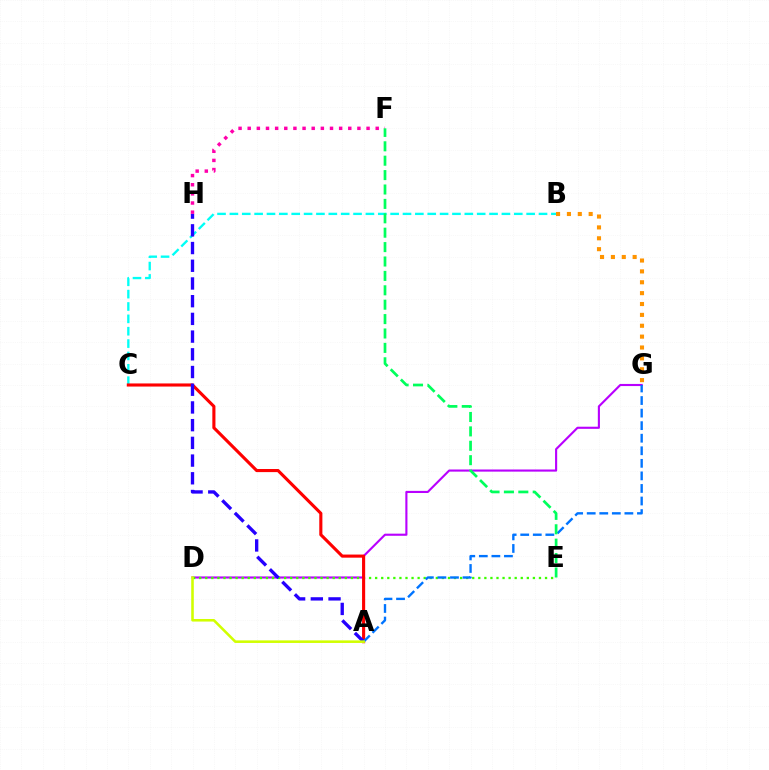{('B', 'C'): [{'color': '#00fff6', 'line_style': 'dashed', 'thickness': 1.68}], ('D', 'G'): [{'color': '#b900ff', 'line_style': 'solid', 'thickness': 1.53}], ('D', 'E'): [{'color': '#3dff00', 'line_style': 'dotted', 'thickness': 1.65}], ('A', 'C'): [{'color': '#ff0000', 'line_style': 'solid', 'thickness': 2.24}], ('A', 'H'): [{'color': '#2500ff', 'line_style': 'dashed', 'thickness': 2.41}], ('A', 'G'): [{'color': '#0074ff', 'line_style': 'dashed', 'thickness': 1.71}], ('F', 'H'): [{'color': '#ff00ac', 'line_style': 'dotted', 'thickness': 2.48}], ('B', 'G'): [{'color': '#ff9400', 'line_style': 'dotted', 'thickness': 2.95}], ('E', 'F'): [{'color': '#00ff5c', 'line_style': 'dashed', 'thickness': 1.96}], ('A', 'D'): [{'color': '#d1ff00', 'line_style': 'solid', 'thickness': 1.85}]}